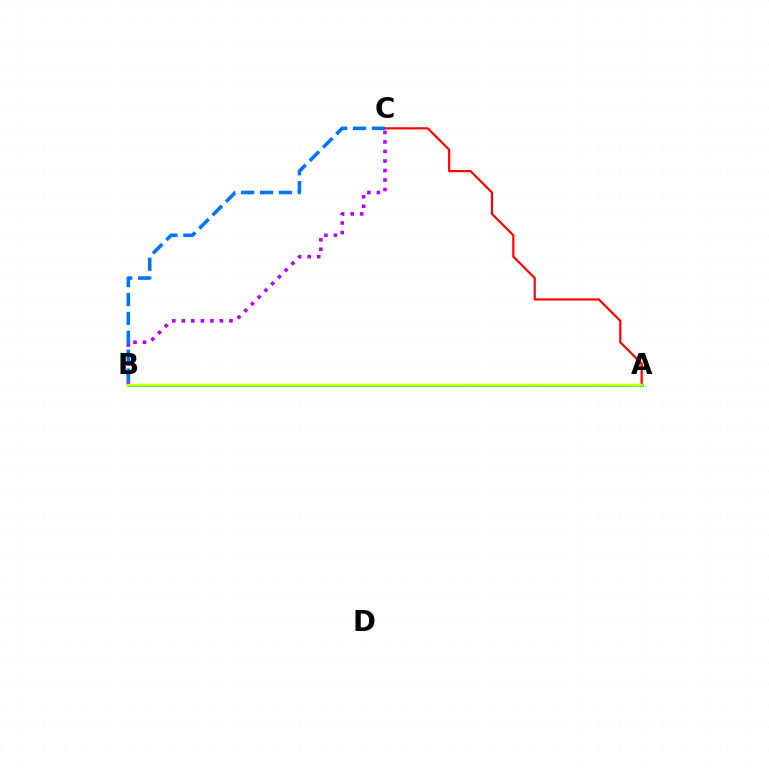{('A', 'B'): [{'color': '#00ff5c', 'line_style': 'solid', 'thickness': 2.07}, {'color': '#d1ff00', 'line_style': 'solid', 'thickness': 1.76}], ('A', 'C'): [{'color': '#ff0000', 'line_style': 'solid', 'thickness': 1.58}], ('B', 'C'): [{'color': '#b900ff', 'line_style': 'dotted', 'thickness': 2.59}, {'color': '#0074ff', 'line_style': 'dashed', 'thickness': 2.56}]}